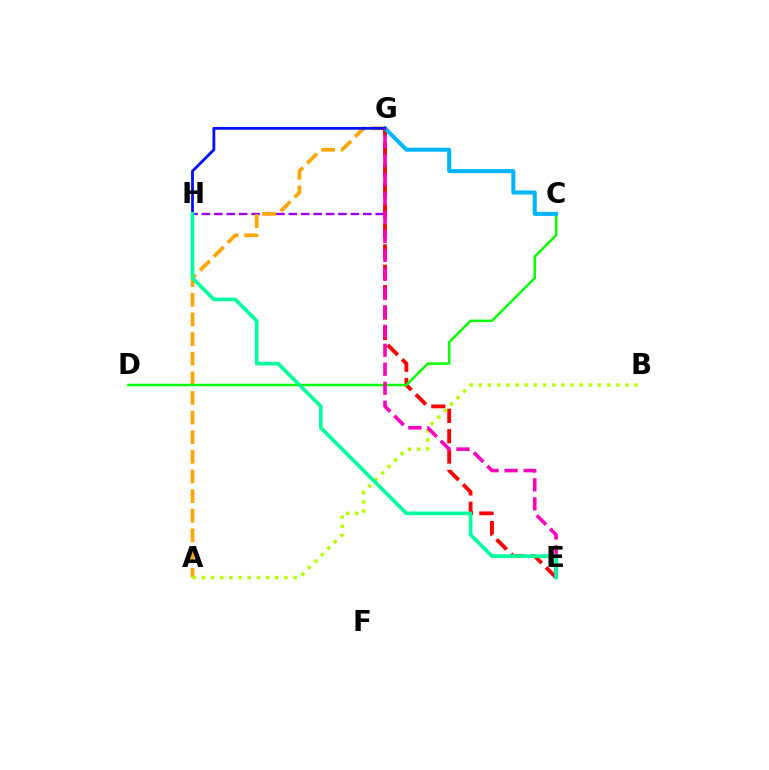{('G', 'H'): [{'color': '#9b00ff', 'line_style': 'dashed', 'thickness': 1.69}, {'color': '#0010ff', 'line_style': 'solid', 'thickness': 2.02}], ('A', 'G'): [{'color': '#ffa500', 'line_style': 'dashed', 'thickness': 2.67}], ('E', 'G'): [{'color': '#ff0000', 'line_style': 'dashed', 'thickness': 2.76}, {'color': '#ff00bd', 'line_style': 'dashed', 'thickness': 2.58}], ('A', 'B'): [{'color': '#b3ff00', 'line_style': 'dotted', 'thickness': 2.49}], ('C', 'D'): [{'color': '#08ff00', 'line_style': 'solid', 'thickness': 1.79}], ('C', 'G'): [{'color': '#00b5ff', 'line_style': 'solid', 'thickness': 2.9}], ('E', 'H'): [{'color': '#00ff9d', 'line_style': 'solid', 'thickness': 2.62}]}